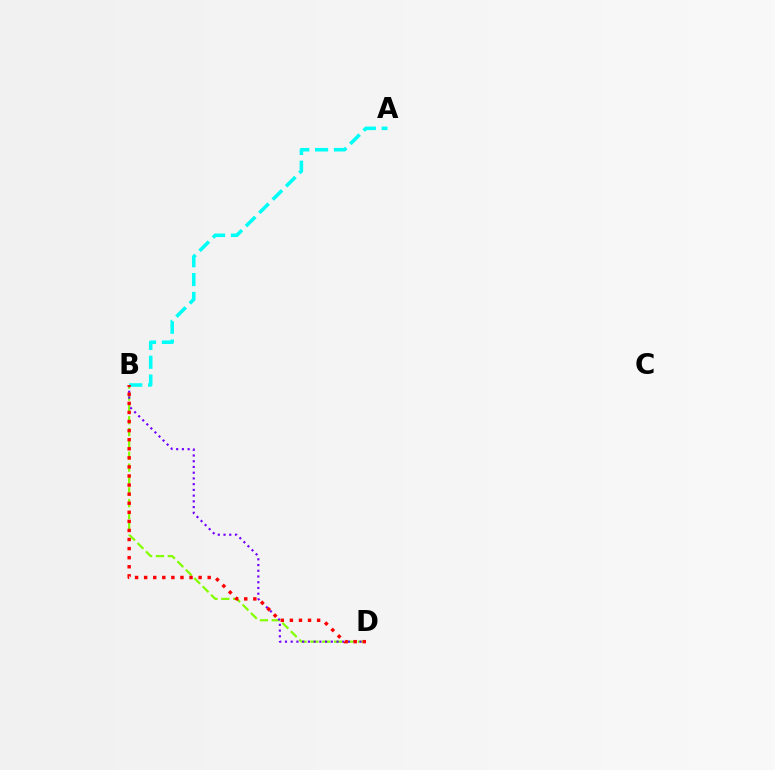{('B', 'D'): [{'color': '#84ff00', 'line_style': 'dashed', 'thickness': 1.61}, {'color': '#7200ff', 'line_style': 'dotted', 'thickness': 1.56}, {'color': '#ff0000', 'line_style': 'dotted', 'thickness': 2.47}], ('A', 'B'): [{'color': '#00fff6', 'line_style': 'dashed', 'thickness': 2.56}]}